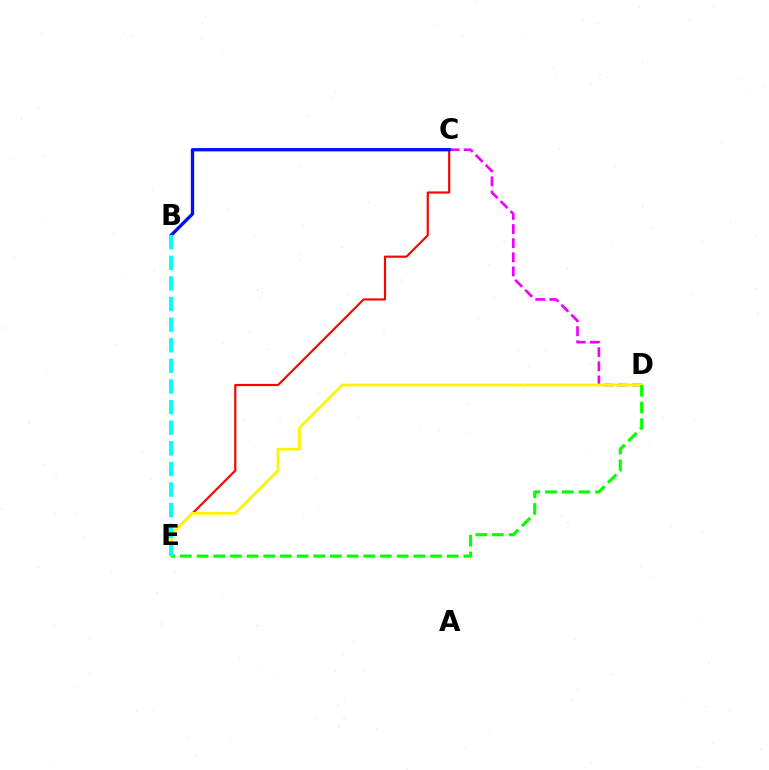{('C', 'D'): [{'color': '#ee00ff', 'line_style': 'dashed', 'thickness': 1.92}], ('C', 'E'): [{'color': '#ff0000', 'line_style': 'solid', 'thickness': 1.55}], ('D', 'E'): [{'color': '#fcf500', 'line_style': 'solid', 'thickness': 1.99}, {'color': '#08ff00', 'line_style': 'dashed', 'thickness': 2.26}], ('B', 'C'): [{'color': '#0010ff', 'line_style': 'solid', 'thickness': 2.39}], ('B', 'E'): [{'color': '#00fff6', 'line_style': 'dashed', 'thickness': 2.8}]}